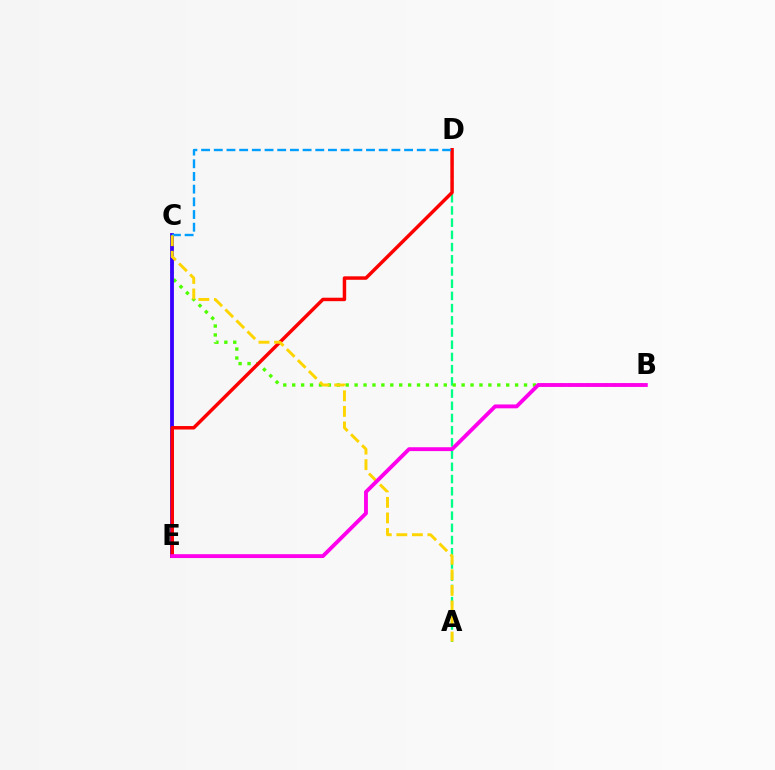{('A', 'D'): [{'color': '#00ff86', 'line_style': 'dashed', 'thickness': 1.66}], ('B', 'C'): [{'color': '#4fff00', 'line_style': 'dotted', 'thickness': 2.42}], ('C', 'E'): [{'color': '#3700ff', 'line_style': 'solid', 'thickness': 2.75}], ('D', 'E'): [{'color': '#ff0000', 'line_style': 'solid', 'thickness': 2.49}], ('C', 'D'): [{'color': '#009eff', 'line_style': 'dashed', 'thickness': 1.72}], ('A', 'C'): [{'color': '#ffd500', 'line_style': 'dashed', 'thickness': 2.11}], ('B', 'E'): [{'color': '#ff00ed', 'line_style': 'solid', 'thickness': 2.79}]}